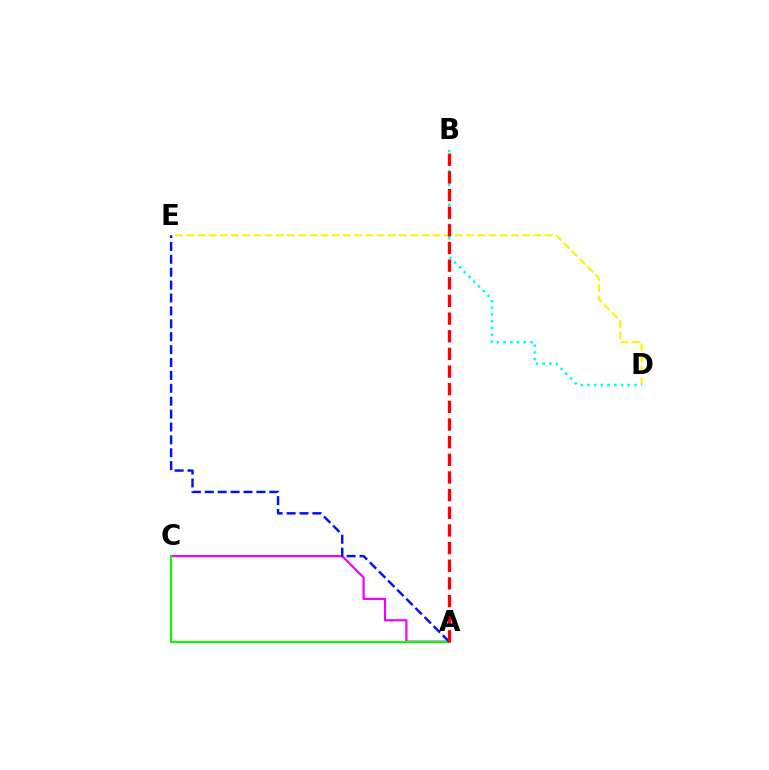{('A', 'C'): [{'color': '#ee00ff', 'line_style': 'solid', 'thickness': 1.58}, {'color': '#08ff00', 'line_style': 'solid', 'thickness': 1.55}], ('D', 'E'): [{'color': '#fcf500', 'line_style': 'dashed', 'thickness': 1.52}], ('A', 'E'): [{'color': '#0010ff', 'line_style': 'dashed', 'thickness': 1.75}], ('B', 'D'): [{'color': '#00fff6', 'line_style': 'dotted', 'thickness': 1.82}], ('A', 'B'): [{'color': '#ff0000', 'line_style': 'dashed', 'thickness': 2.4}]}